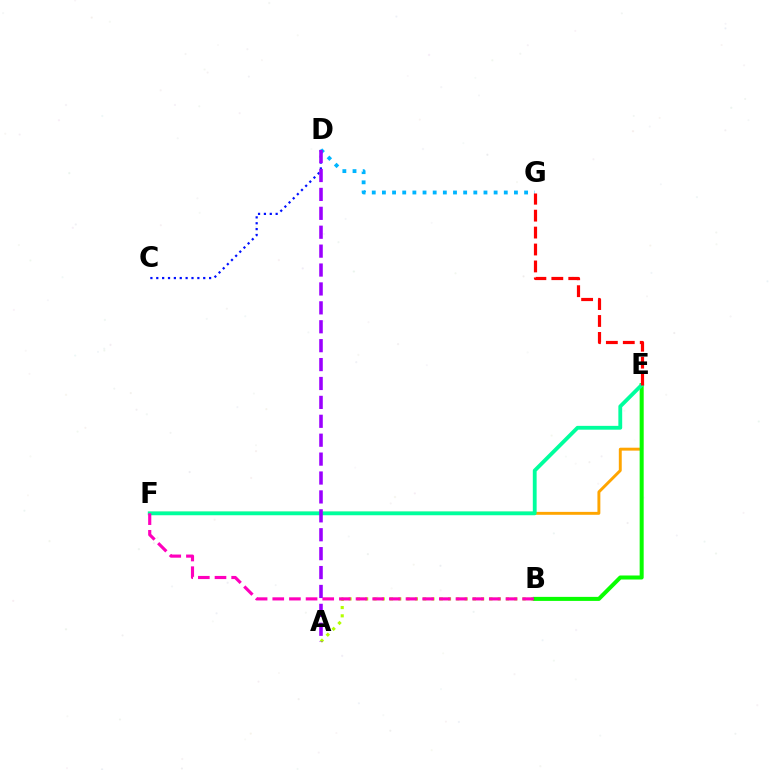{('A', 'B'): [{'color': '#b3ff00', 'line_style': 'dotted', 'thickness': 2.25}], ('E', 'F'): [{'color': '#ffa500', 'line_style': 'solid', 'thickness': 2.1}, {'color': '#00ff9d', 'line_style': 'solid', 'thickness': 2.76}], ('B', 'E'): [{'color': '#08ff00', 'line_style': 'solid', 'thickness': 2.89}], ('C', 'D'): [{'color': '#0010ff', 'line_style': 'dotted', 'thickness': 1.59}], ('D', 'G'): [{'color': '#00b5ff', 'line_style': 'dotted', 'thickness': 2.76}], ('B', 'F'): [{'color': '#ff00bd', 'line_style': 'dashed', 'thickness': 2.26}], ('A', 'D'): [{'color': '#9b00ff', 'line_style': 'dashed', 'thickness': 2.57}], ('E', 'G'): [{'color': '#ff0000', 'line_style': 'dashed', 'thickness': 2.3}]}